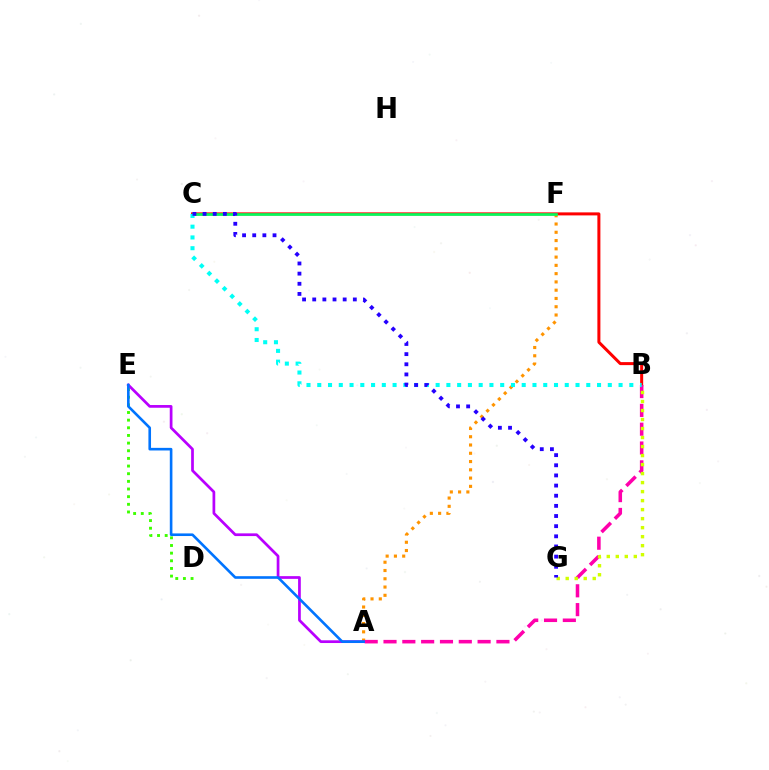{('D', 'E'): [{'color': '#3dff00', 'line_style': 'dotted', 'thickness': 2.08}], ('B', 'C'): [{'color': '#ff0000', 'line_style': 'solid', 'thickness': 2.17}, {'color': '#00fff6', 'line_style': 'dotted', 'thickness': 2.92}], ('A', 'F'): [{'color': '#ff9400', 'line_style': 'dotted', 'thickness': 2.25}], ('C', 'F'): [{'color': '#00ff5c', 'line_style': 'solid', 'thickness': 1.89}], ('A', 'B'): [{'color': '#ff00ac', 'line_style': 'dashed', 'thickness': 2.56}], ('B', 'G'): [{'color': '#d1ff00', 'line_style': 'dotted', 'thickness': 2.45}], ('A', 'E'): [{'color': '#b900ff', 'line_style': 'solid', 'thickness': 1.96}, {'color': '#0074ff', 'line_style': 'solid', 'thickness': 1.88}], ('C', 'G'): [{'color': '#2500ff', 'line_style': 'dotted', 'thickness': 2.76}]}